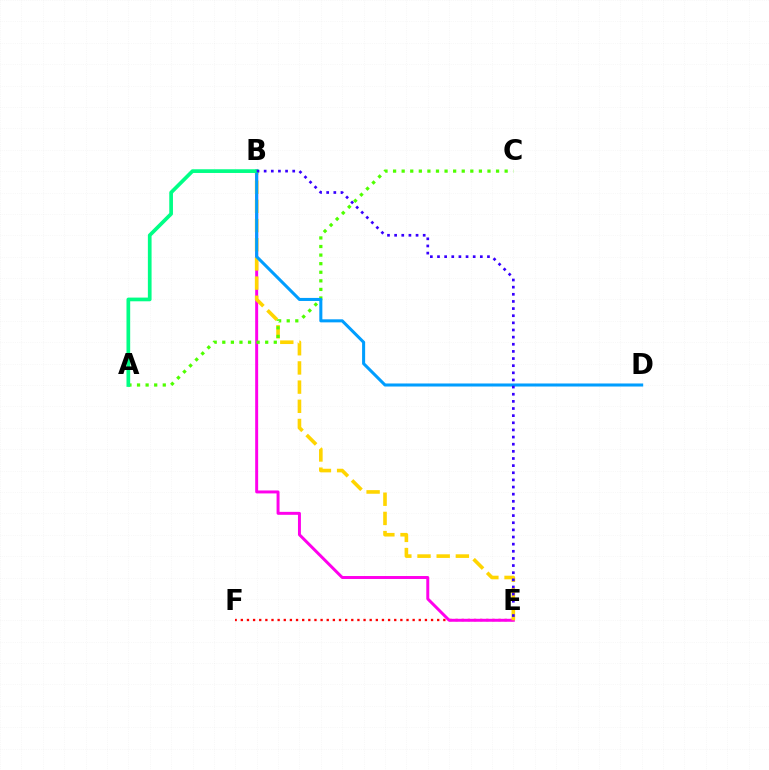{('E', 'F'): [{'color': '#ff0000', 'line_style': 'dotted', 'thickness': 1.67}], ('B', 'E'): [{'color': '#ff00ed', 'line_style': 'solid', 'thickness': 2.13}, {'color': '#ffd500', 'line_style': 'dashed', 'thickness': 2.61}, {'color': '#3700ff', 'line_style': 'dotted', 'thickness': 1.94}], ('A', 'C'): [{'color': '#4fff00', 'line_style': 'dotted', 'thickness': 2.33}], ('B', 'D'): [{'color': '#009eff', 'line_style': 'solid', 'thickness': 2.19}], ('A', 'B'): [{'color': '#00ff86', 'line_style': 'solid', 'thickness': 2.66}]}